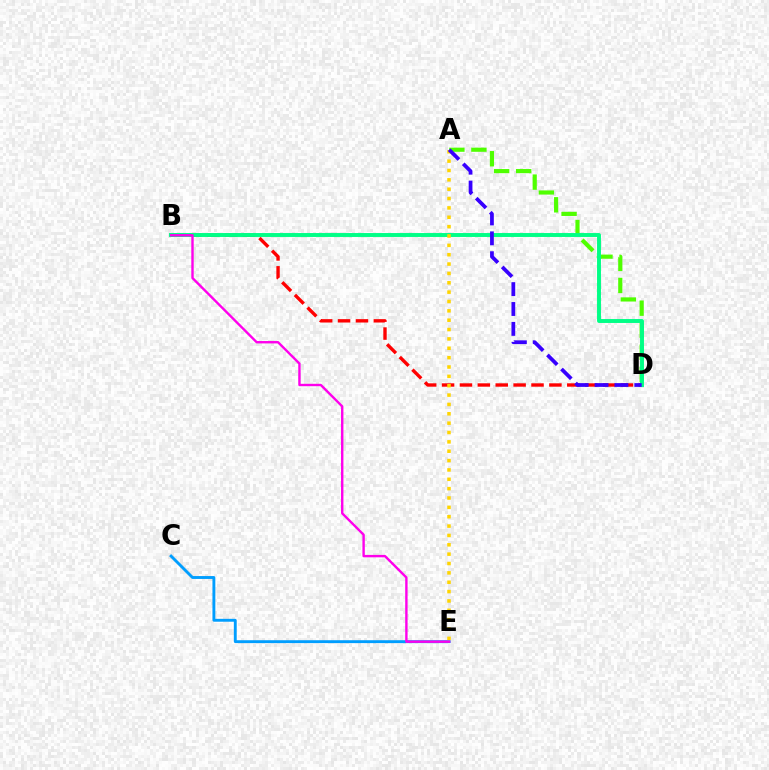{('B', 'D'): [{'color': '#ff0000', 'line_style': 'dashed', 'thickness': 2.43}, {'color': '#00ff86', 'line_style': 'solid', 'thickness': 2.82}], ('A', 'D'): [{'color': '#4fff00', 'line_style': 'dashed', 'thickness': 3.0}, {'color': '#3700ff', 'line_style': 'dashed', 'thickness': 2.7}], ('C', 'E'): [{'color': '#009eff', 'line_style': 'solid', 'thickness': 2.08}], ('A', 'E'): [{'color': '#ffd500', 'line_style': 'dotted', 'thickness': 2.54}], ('B', 'E'): [{'color': '#ff00ed', 'line_style': 'solid', 'thickness': 1.72}]}